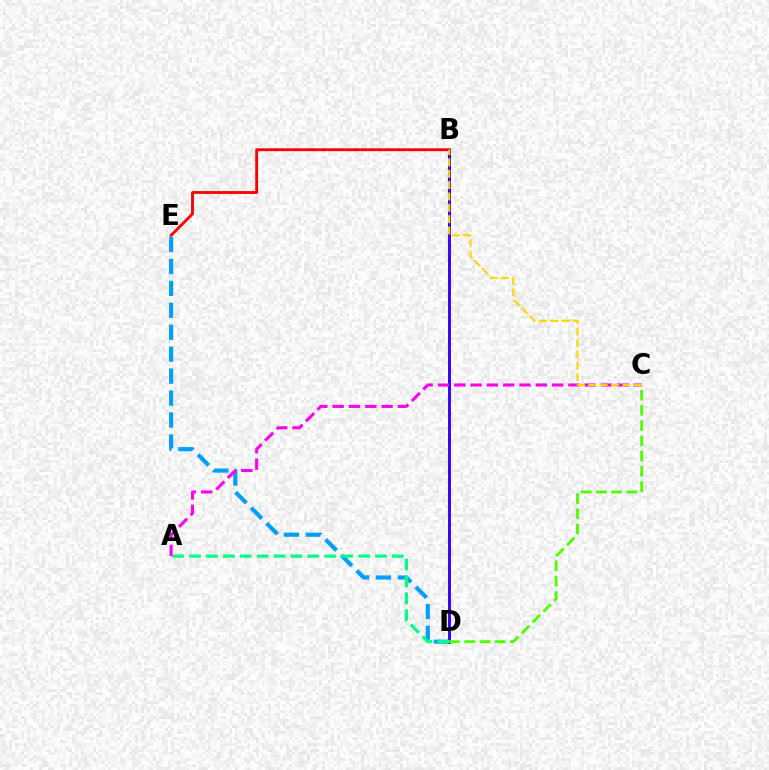{('B', 'D'): [{'color': '#3700ff', 'line_style': 'solid', 'thickness': 2.11}], ('B', 'E'): [{'color': '#ff0000', 'line_style': 'solid', 'thickness': 2.06}], ('D', 'E'): [{'color': '#009eff', 'line_style': 'dashed', 'thickness': 2.98}], ('C', 'D'): [{'color': '#4fff00', 'line_style': 'dashed', 'thickness': 2.07}], ('A', 'D'): [{'color': '#00ff86', 'line_style': 'dashed', 'thickness': 2.3}], ('A', 'C'): [{'color': '#ff00ed', 'line_style': 'dashed', 'thickness': 2.22}], ('B', 'C'): [{'color': '#ffd500', 'line_style': 'dashed', 'thickness': 1.54}]}